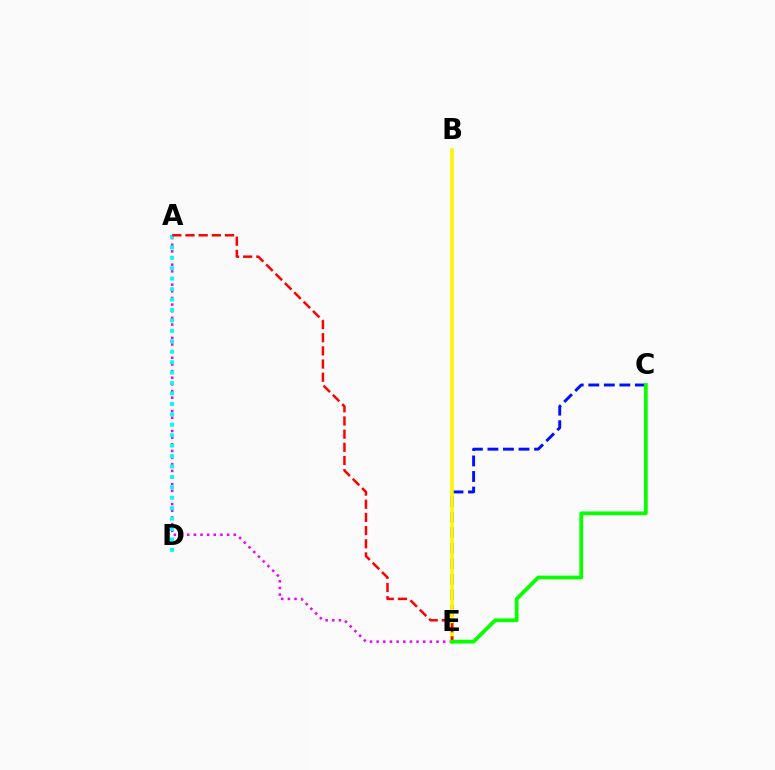{('C', 'E'): [{'color': '#0010ff', 'line_style': 'dashed', 'thickness': 2.11}, {'color': '#08ff00', 'line_style': 'solid', 'thickness': 2.71}], ('A', 'E'): [{'color': '#ee00ff', 'line_style': 'dotted', 'thickness': 1.81}, {'color': '#ff0000', 'line_style': 'dashed', 'thickness': 1.79}], ('A', 'D'): [{'color': '#00fff6', 'line_style': 'dotted', 'thickness': 2.83}], ('B', 'E'): [{'color': '#fcf500', 'line_style': 'solid', 'thickness': 2.54}]}